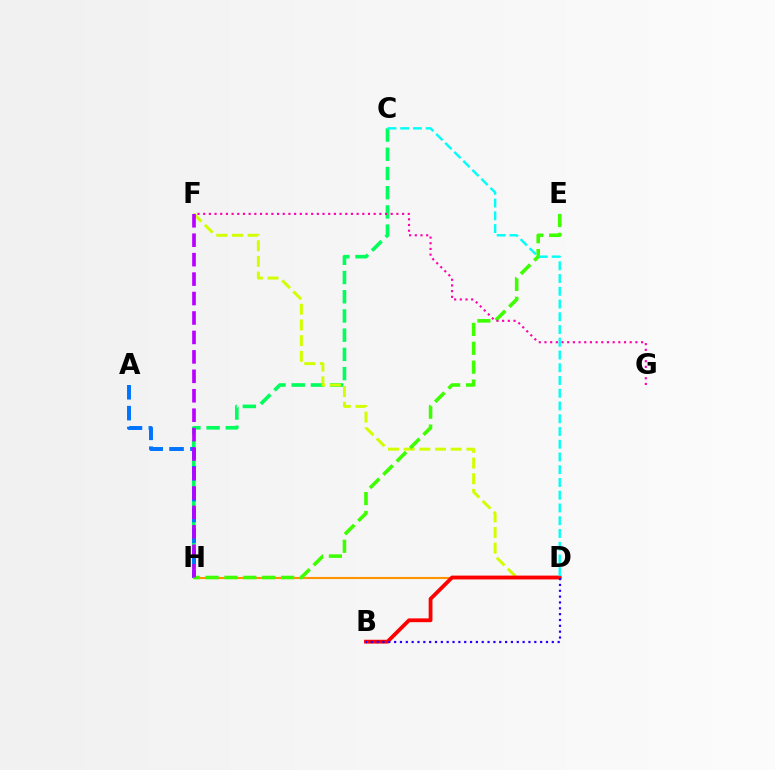{('C', 'H'): [{'color': '#00ff5c', 'line_style': 'dashed', 'thickness': 2.61}], ('A', 'H'): [{'color': '#0074ff', 'line_style': 'dashed', 'thickness': 2.83}], ('D', 'F'): [{'color': '#d1ff00', 'line_style': 'dashed', 'thickness': 2.13}], ('D', 'H'): [{'color': '#ff9400', 'line_style': 'solid', 'thickness': 1.53}], ('E', 'H'): [{'color': '#3dff00', 'line_style': 'dashed', 'thickness': 2.56}], ('F', 'G'): [{'color': '#ff00ac', 'line_style': 'dotted', 'thickness': 1.54}], ('B', 'D'): [{'color': '#ff0000', 'line_style': 'solid', 'thickness': 2.74}, {'color': '#2500ff', 'line_style': 'dotted', 'thickness': 1.59}], ('C', 'D'): [{'color': '#00fff6', 'line_style': 'dashed', 'thickness': 1.73}], ('F', 'H'): [{'color': '#b900ff', 'line_style': 'dashed', 'thickness': 2.64}]}